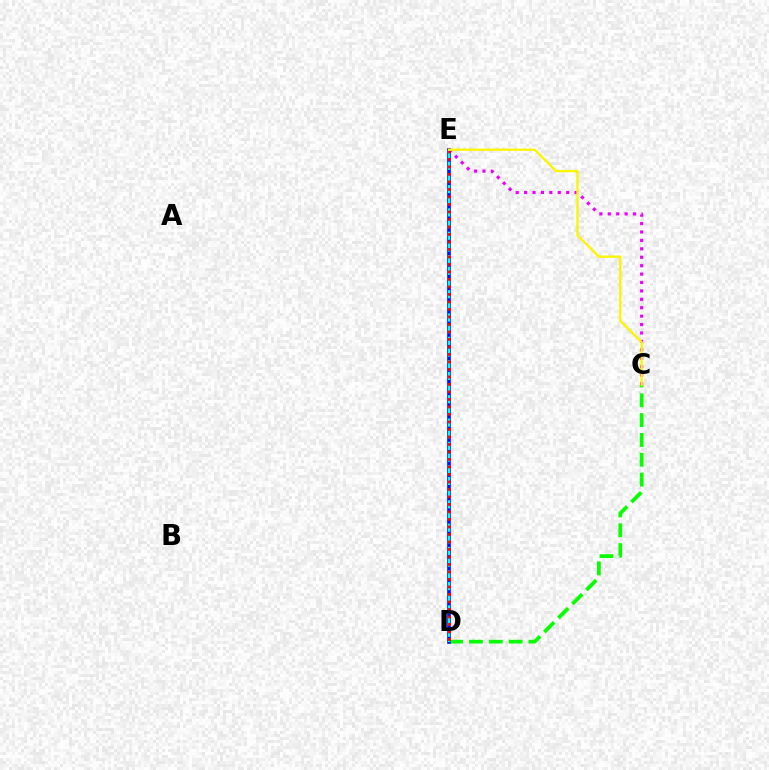{('C', 'D'): [{'color': '#08ff00', 'line_style': 'dashed', 'thickness': 2.69}], ('C', 'E'): [{'color': '#ee00ff', 'line_style': 'dotted', 'thickness': 2.29}, {'color': '#fcf500', 'line_style': 'solid', 'thickness': 1.69}], ('D', 'E'): [{'color': '#0010ff', 'line_style': 'solid', 'thickness': 2.6}, {'color': '#00fff6', 'line_style': 'dashed', 'thickness': 1.59}, {'color': '#ff0000', 'line_style': 'dotted', 'thickness': 2.04}]}